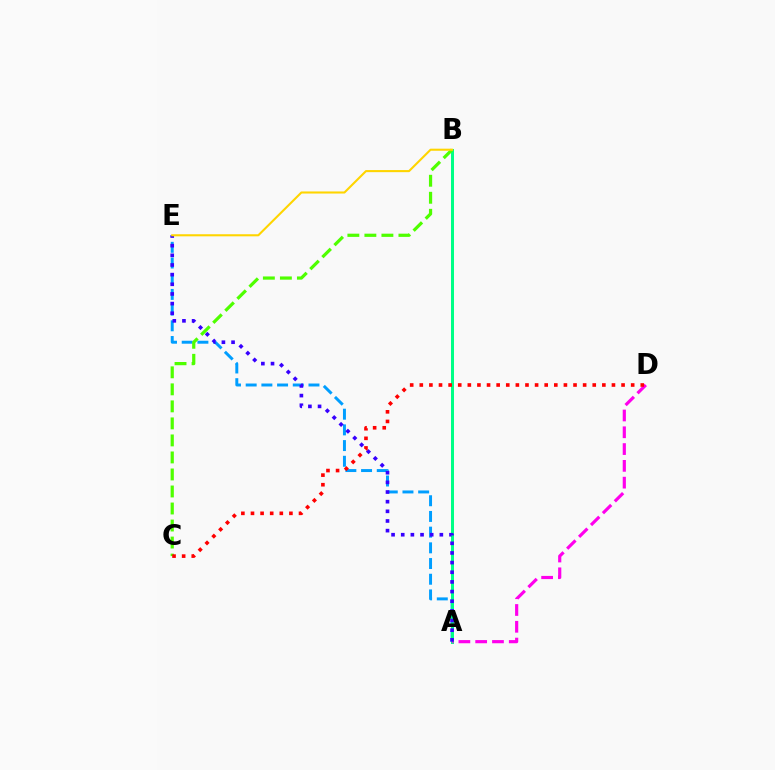{('A', 'E'): [{'color': '#009eff', 'line_style': 'dashed', 'thickness': 2.13}, {'color': '#3700ff', 'line_style': 'dotted', 'thickness': 2.62}], ('A', 'B'): [{'color': '#00ff86', 'line_style': 'solid', 'thickness': 2.16}], ('A', 'D'): [{'color': '#ff00ed', 'line_style': 'dashed', 'thickness': 2.28}], ('B', 'C'): [{'color': '#4fff00', 'line_style': 'dashed', 'thickness': 2.31}], ('B', 'E'): [{'color': '#ffd500', 'line_style': 'solid', 'thickness': 1.5}], ('C', 'D'): [{'color': '#ff0000', 'line_style': 'dotted', 'thickness': 2.61}]}